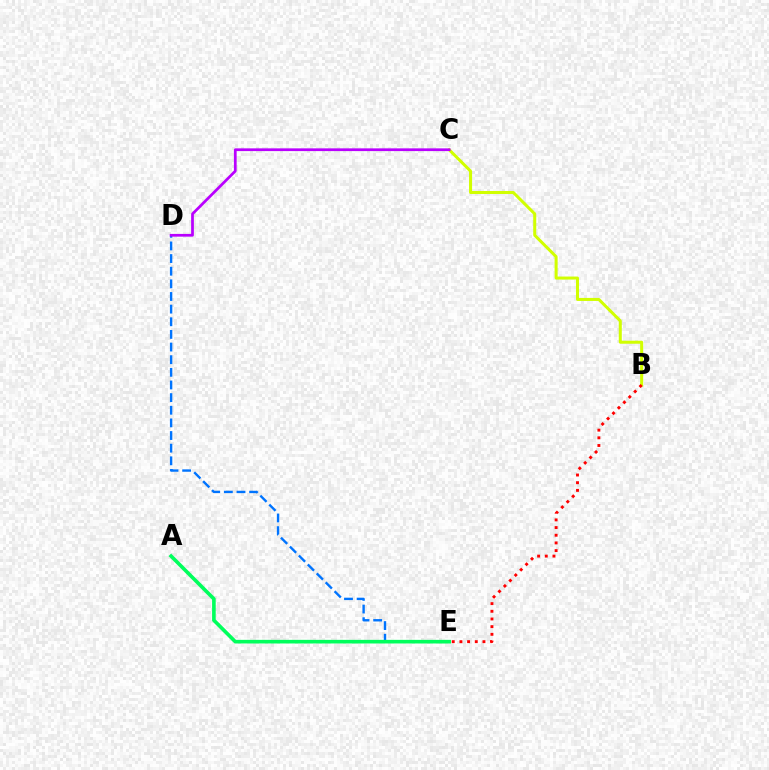{('D', 'E'): [{'color': '#0074ff', 'line_style': 'dashed', 'thickness': 1.72}], ('A', 'E'): [{'color': '#00ff5c', 'line_style': 'solid', 'thickness': 2.61}], ('B', 'C'): [{'color': '#d1ff00', 'line_style': 'solid', 'thickness': 2.18}], ('C', 'D'): [{'color': '#b900ff', 'line_style': 'solid', 'thickness': 1.97}], ('B', 'E'): [{'color': '#ff0000', 'line_style': 'dotted', 'thickness': 2.09}]}